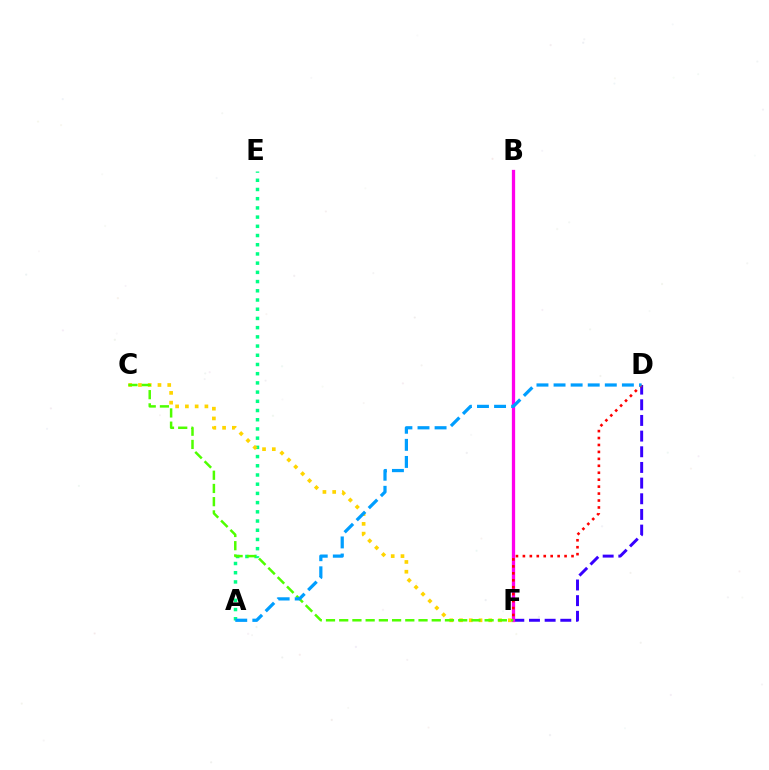{('D', 'F'): [{'color': '#3700ff', 'line_style': 'dashed', 'thickness': 2.13}, {'color': '#ff0000', 'line_style': 'dotted', 'thickness': 1.89}], ('A', 'E'): [{'color': '#00ff86', 'line_style': 'dotted', 'thickness': 2.5}], ('B', 'F'): [{'color': '#ff00ed', 'line_style': 'solid', 'thickness': 2.36}], ('C', 'F'): [{'color': '#ffd500', 'line_style': 'dotted', 'thickness': 2.65}, {'color': '#4fff00', 'line_style': 'dashed', 'thickness': 1.8}], ('A', 'D'): [{'color': '#009eff', 'line_style': 'dashed', 'thickness': 2.32}]}